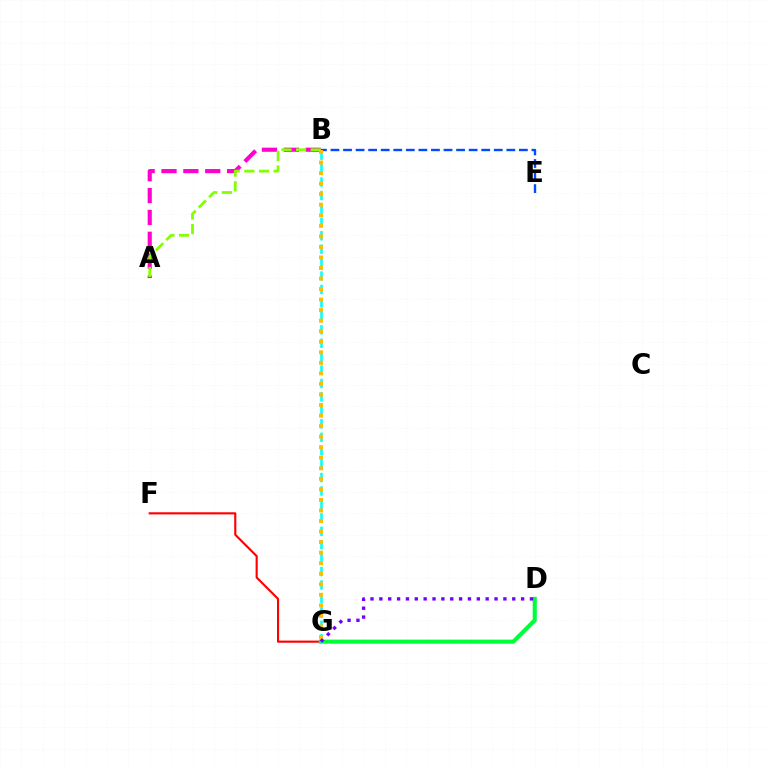{('A', 'B'): [{'color': '#ff00cf', 'line_style': 'dashed', 'thickness': 2.97}, {'color': '#84ff00', 'line_style': 'dashed', 'thickness': 1.99}], ('B', 'E'): [{'color': '#004bff', 'line_style': 'dashed', 'thickness': 1.71}], ('F', 'G'): [{'color': '#ff0000', 'line_style': 'solid', 'thickness': 1.53}], ('D', 'G'): [{'color': '#00ff39', 'line_style': 'solid', 'thickness': 2.96}, {'color': '#7200ff', 'line_style': 'dotted', 'thickness': 2.41}], ('B', 'G'): [{'color': '#00fff6', 'line_style': 'dashed', 'thickness': 1.82}, {'color': '#ffbd00', 'line_style': 'dotted', 'thickness': 2.86}]}